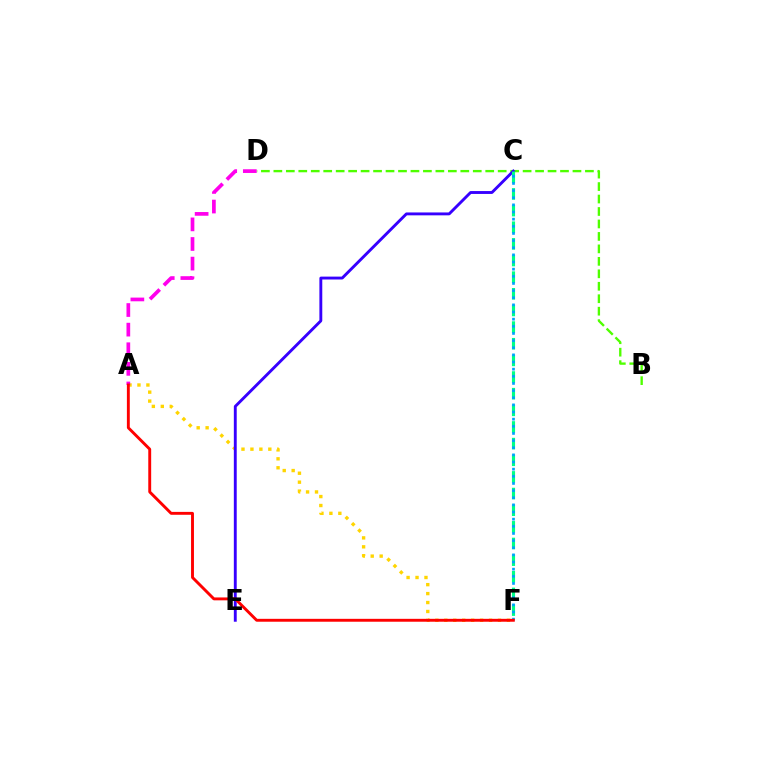{('A', 'F'): [{'color': '#ffd500', 'line_style': 'dotted', 'thickness': 2.43}, {'color': '#ff0000', 'line_style': 'solid', 'thickness': 2.08}], ('B', 'D'): [{'color': '#4fff00', 'line_style': 'dashed', 'thickness': 1.69}], ('C', 'E'): [{'color': '#3700ff', 'line_style': 'solid', 'thickness': 2.08}], ('A', 'D'): [{'color': '#ff00ed', 'line_style': 'dashed', 'thickness': 2.66}], ('C', 'F'): [{'color': '#00ff86', 'line_style': 'dashed', 'thickness': 2.26}, {'color': '#009eff', 'line_style': 'dotted', 'thickness': 1.94}]}